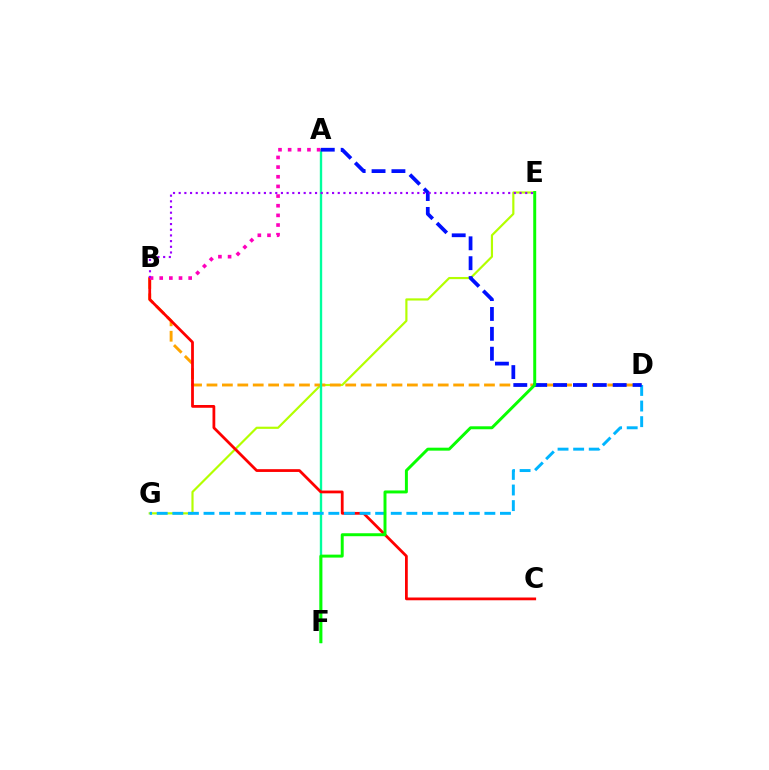{('E', 'G'): [{'color': '#b3ff00', 'line_style': 'solid', 'thickness': 1.57}], ('B', 'D'): [{'color': '#ffa500', 'line_style': 'dashed', 'thickness': 2.09}], ('A', 'F'): [{'color': '#00ff9d', 'line_style': 'solid', 'thickness': 1.71}], ('B', 'C'): [{'color': '#ff0000', 'line_style': 'solid', 'thickness': 2.0}], ('D', 'G'): [{'color': '#00b5ff', 'line_style': 'dashed', 'thickness': 2.12}], ('A', 'D'): [{'color': '#0010ff', 'line_style': 'dashed', 'thickness': 2.7}], ('E', 'F'): [{'color': '#08ff00', 'line_style': 'solid', 'thickness': 2.13}], ('A', 'B'): [{'color': '#ff00bd', 'line_style': 'dotted', 'thickness': 2.62}], ('B', 'E'): [{'color': '#9b00ff', 'line_style': 'dotted', 'thickness': 1.54}]}